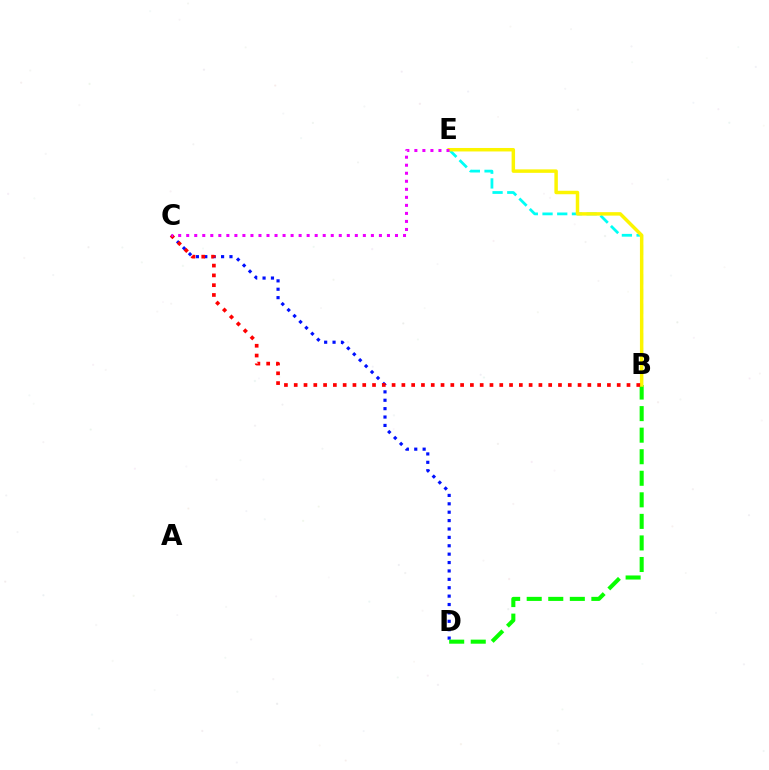{('C', 'D'): [{'color': '#0010ff', 'line_style': 'dotted', 'thickness': 2.28}], ('B', 'E'): [{'color': '#00fff6', 'line_style': 'dashed', 'thickness': 2.0}, {'color': '#fcf500', 'line_style': 'solid', 'thickness': 2.5}], ('B', 'D'): [{'color': '#08ff00', 'line_style': 'dashed', 'thickness': 2.93}], ('B', 'C'): [{'color': '#ff0000', 'line_style': 'dotted', 'thickness': 2.66}], ('C', 'E'): [{'color': '#ee00ff', 'line_style': 'dotted', 'thickness': 2.18}]}